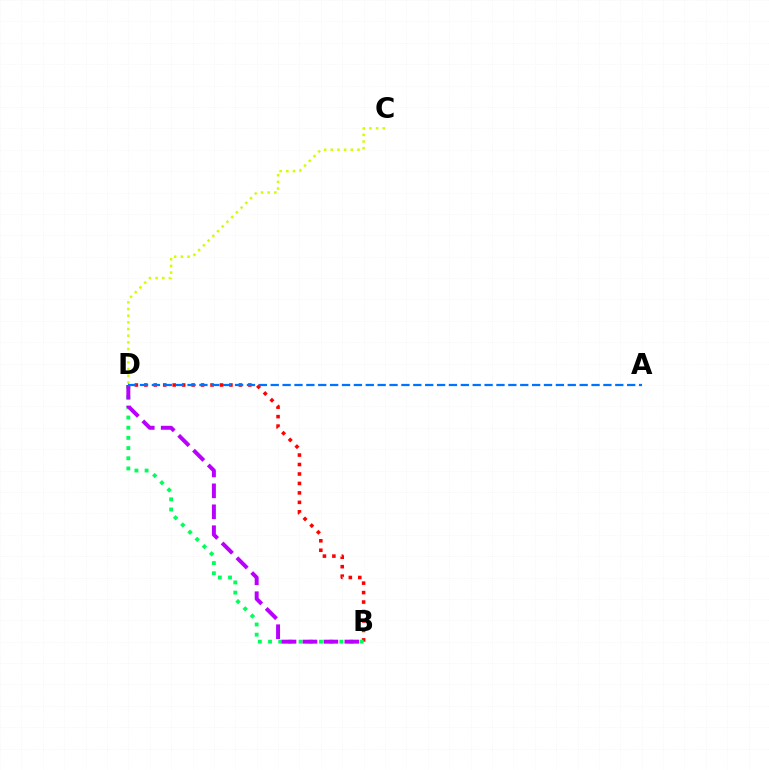{('C', 'D'): [{'color': '#d1ff00', 'line_style': 'dotted', 'thickness': 1.81}], ('B', 'D'): [{'color': '#ff0000', 'line_style': 'dotted', 'thickness': 2.57}, {'color': '#00ff5c', 'line_style': 'dotted', 'thickness': 2.77}, {'color': '#b900ff', 'line_style': 'dashed', 'thickness': 2.84}], ('A', 'D'): [{'color': '#0074ff', 'line_style': 'dashed', 'thickness': 1.61}]}